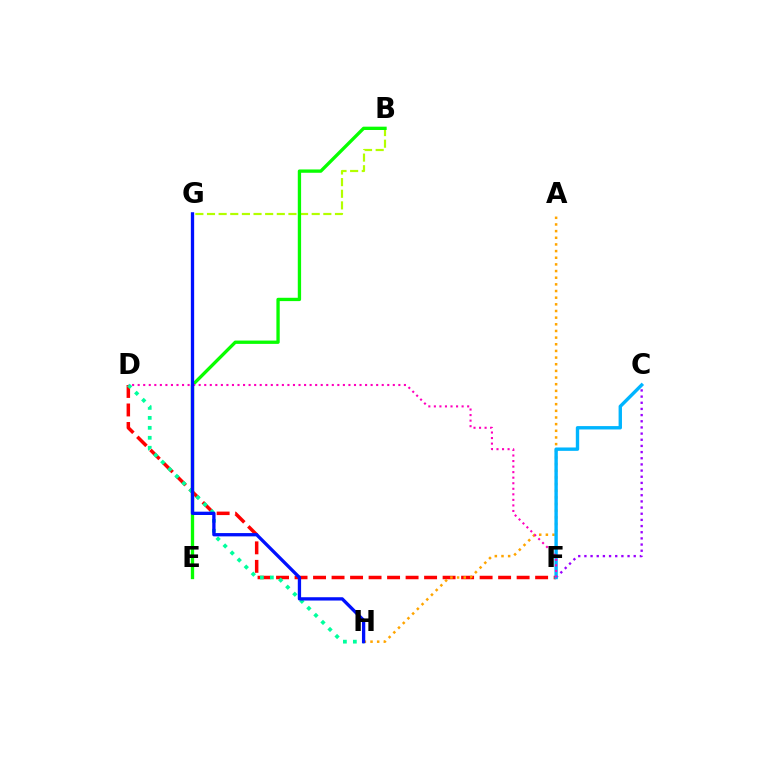{('D', 'F'): [{'color': '#ff0000', 'line_style': 'dashed', 'thickness': 2.51}, {'color': '#ff00bd', 'line_style': 'dotted', 'thickness': 1.51}], ('C', 'F'): [{'color': '#9b00ff', 'line_style': 'dotted', 'thickness': 1.67}, {'color': '#00b5ff', 'line_style': 'solid', 'thickness': 2.44}], ('A', 'H'): [{'color': '#ffa500', 'line_style': 'dotted', 'thickness': 1.81}], ('B', 'G'): [{'color': '#b3ff00', 'line_style': 'dashed', 'thickness': 1.58}], ('D', 'H'): [{'color': '#00ff9d', 'line_style': 'dotted', 'thickness': 2.71}], ('B', 'E'): [{'color': '#08ff00', 'line_style': 'solid', 'thickness': 2.39}], ('G', 'H'): [{'color': '#0010ff', 'line_style': 'solid', 'thickness': 2.38}]}